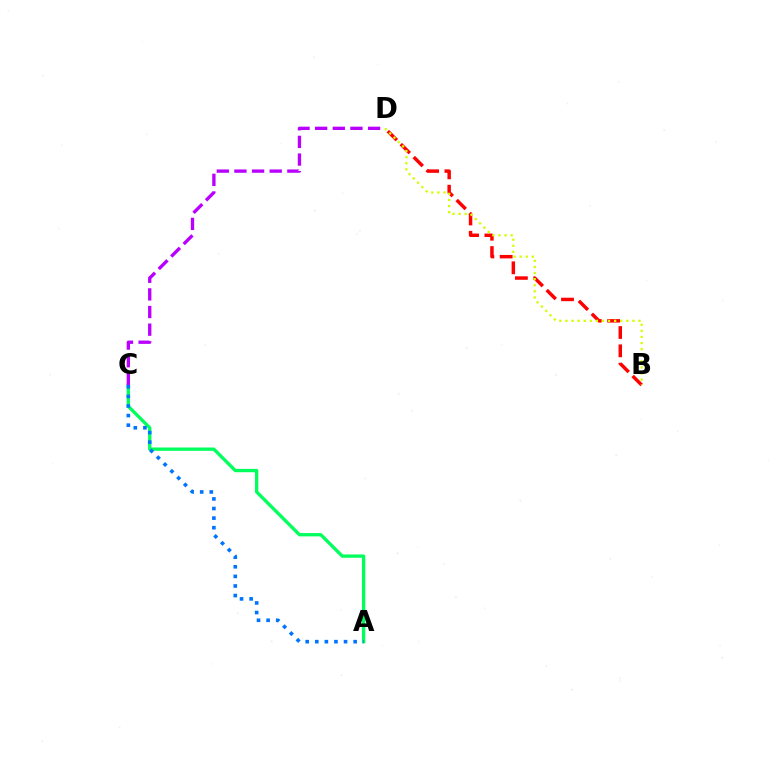{('A', 'C'): [{'color': '#00ff5c', 'line_style': 'solid', 'thickness': 2.39}, {'color': '#0074ff', 'line_style': 'dotted', 'thickness': 2.61}], ('B', 'D'): [{'color': '#ff0000', 'line_style': 'dashed', 'thickness': 2.49}, {'color': '#d1ff00', 'line_style': 'dotted', 'thickness': 1.65}], ('C', 'D'): [{'color': '#b900ff', 'line_style': 'dashed', 'thickness': 2.4}]}